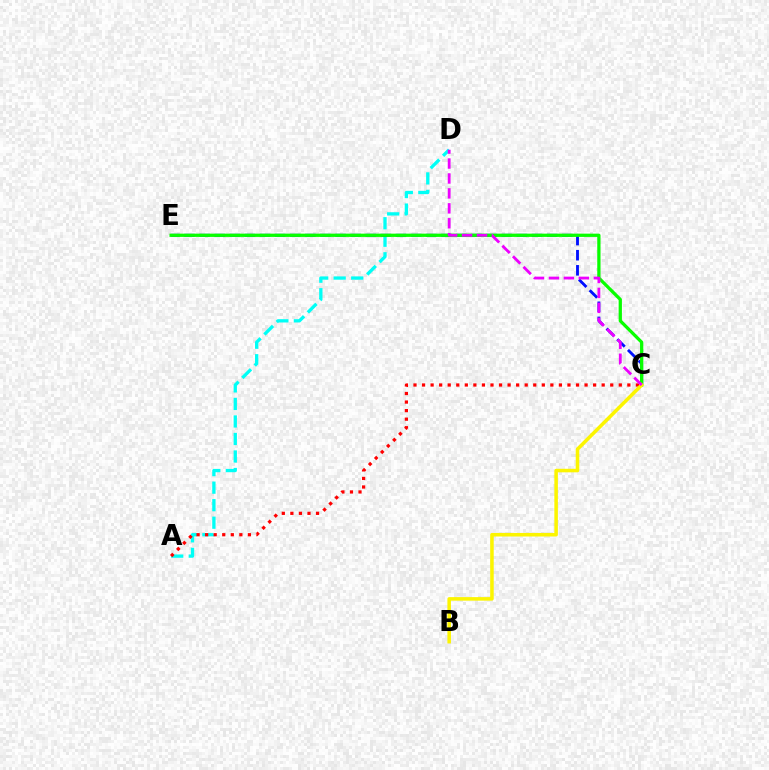{('A', 'D'): [{'color': '#00fff6', 'line_style': 'dashed', 'thickness': 2.38}], ('C', 'E'): [{'color': '#0010ff', 'line_style': 'dashed', 'thickness': 2.05}, {'color': '#08ff00', 'line_style': 'solid', 'thickness': 2.35}], ('A', 'C'): [{'color': '#ff0000', 'line_style': 'dotted', 'thickness': 2.32}], ('B', 'C'): [{'color': '#fcf500', 'line_style': 'solid', 'thickness': 2.55}], ('C', 'D'): [{'color': '#ee00ff', 'line_style': 'dashed', 'thickness': 2.03}]}